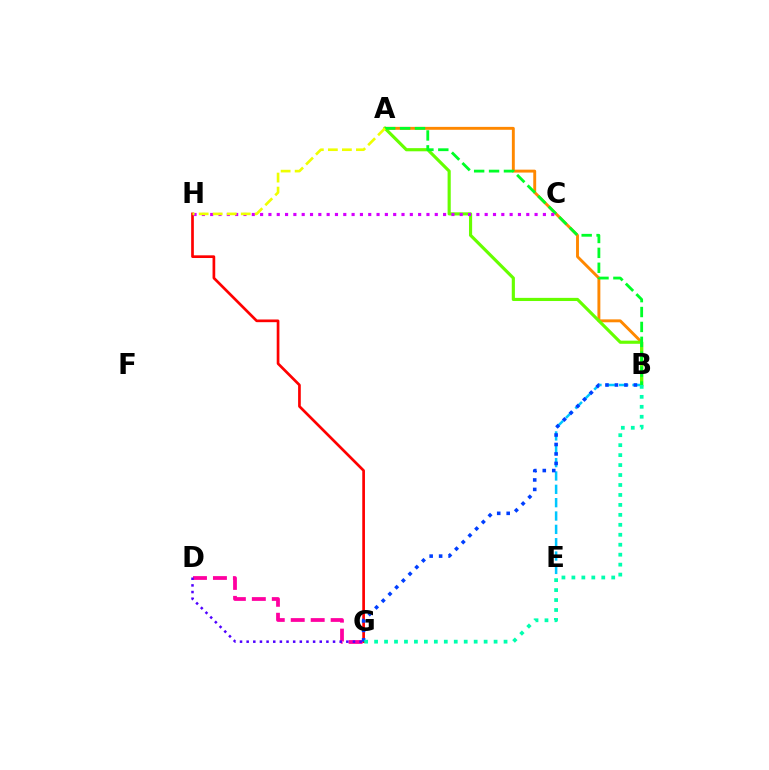{('G', 'H'): [{'color': '#ff0000', 'line_style': 'solid', 'thickness': 1.94}], ('A', 'B'): [{'color': '#ff8800', 'line_style': 'solid', 'thickness': 2.09}, {'color': '#66ff00', 'line_style': 'solid', 'thickness': 2.26}, {'color': '#00ff27', 'line_style': 'dashed', 'thickness': 2.02}], ('B', 'E'): [{'color': '#00c7ff', 'line_style': 'dashed', 'thickness': 1.81}], ('D', 'G'): [{'color': '#ff00a0', 'line_style': 'dashed', 'thickness': 2.71}, {'color': '#4f00ff', 'line_style': 'dotted', 'thickness': 1.81}], ('C', 'H'): [{'color': '#d600ff', 'line_style': 'dotted', 'thickness': 2.26}], ('B', 'G'): [{'color': '#003fff', 'line_style': 'dotted', 'thickness': 2.57}, {'color': '#00ffaf', 'line_style': 'dotted', 'thickness': 2.71}], ('A', 'H'): [{'color': '#eeff00', 'line_style': 'dashed', 'thickness': 1.91}]}